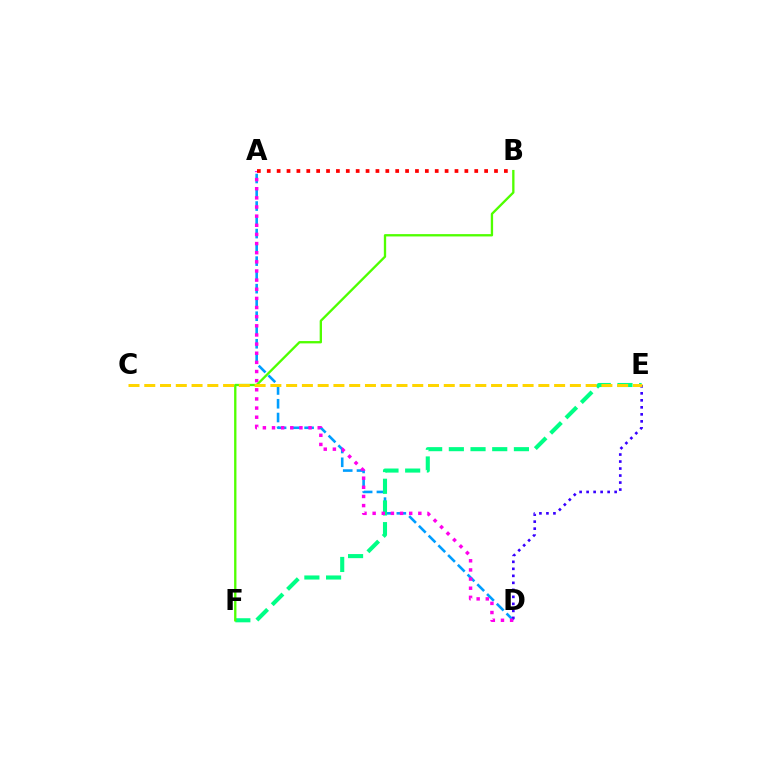{('A', 'D'): [{'color': '#009eff', 'line_style': 'dashed', 'thickness': 1.87}, {'color': '#ff00ed', 'line_style': 'dotted', 'thickness': 2.48}], ('E', 'F'): [{'color': '#00ff86', 'line_style': 'dashed', 'thickness': 2.95}], ('D', 'E'): [{'color': '#3700ff', 'line_style': 'dotted', 'thickness': 1.9}], ('A', 'B'): [{'color': '#ff0000', 'line_style': 'dotted', 'thickness': 2.68}], ('B', 'F'): [{'color': '#4fff00', 'line_style': 'solid', 'thickness': 1.68}], ('C', 'E'): [{'color': '#ffd500', 'line_style': 'dashed', 'thickness': 2.14}]}